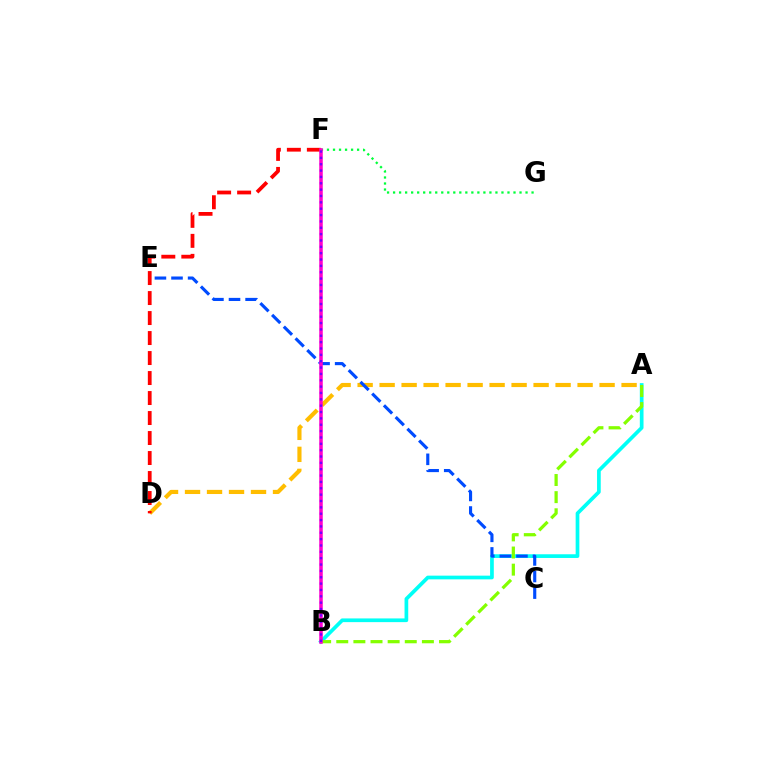{('A', 'B'): [{'color': '#00fff6', 'line_style': 'solid', 'thickness': 2.67}, {'color': '#84ff00', 'line_style': 'dashed', 'thickness': 2.33}], ('A', 'D'): [{'color': '#ffbd00', 'line_style': 'dashed', 'thickness': 2.99}], ('F', 'G'): [{'color': '#00ff39', 'line_style': 'dotted', 'thickness': 1.64}], ('D', 'F'): [{'color': '#ff0000', 'line_style': 'dashed', 'thickness': 2.72}], ('C', 'E'): [{'color': '#004bff', 'line_style': 'dashed', 'thickness': 2.25}], ('B', 'F'): [{'color': '#ff00cf', 'line_style': 'solid', 'thickness': 2.53}, {'color': '#7200ff', 'line_style': 'dotted', 'thickness': 1.73}]}